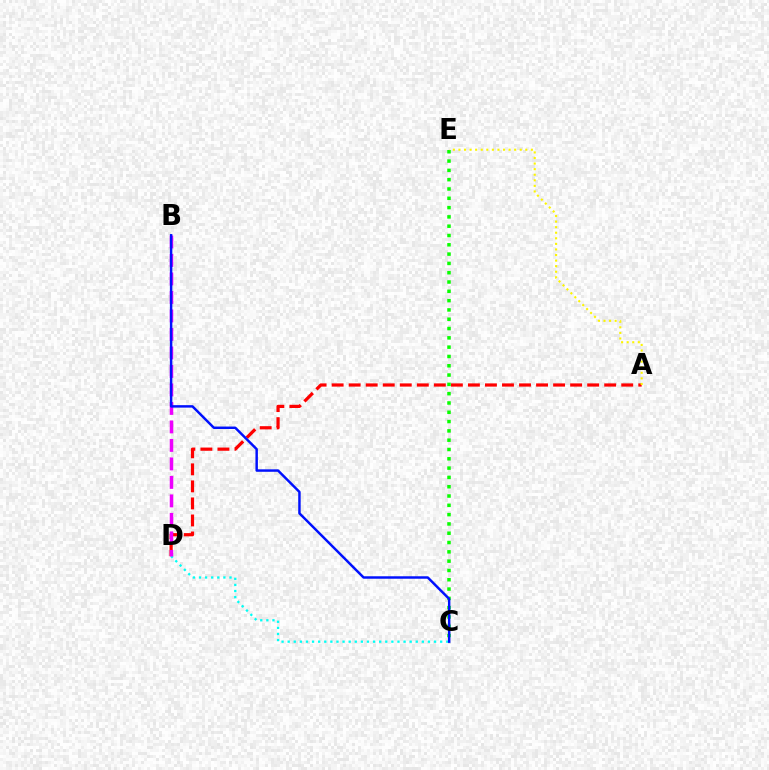{('A', 'D'): [{'color': '#ff0000', 'line_style': 'dashed', 'thickness': 2.31}], ('C', 'E'): [{'color': '#08ff00', 'line_style': 'dotted', 'thickness': 2.53}], ('C', 'D'): [{'color': '#00fff6', 'line_style': 'dotted', 'thickness': 1.66}], ('B', 'D'): [{'color': '#ee00ff', 'line_style': 'dashed', 'thickness': 2.51}], ('A', 'E'): [{'color': '#fcf500', 'line_style': 'dotted', 'thickness': 1.51}], ('B', 'C'): [{'color': '#0010ff', 'line_style': 'solid', 'thickness': 1.77}]}